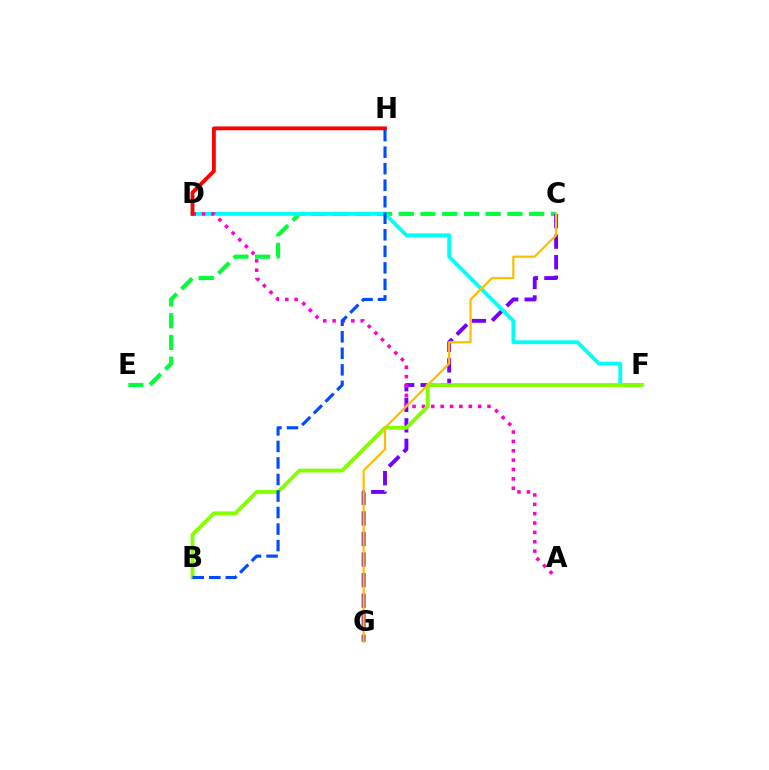{('C', 'E'): [{'color': '#00ff39', 'line_style': 'dashed', 'thickness': 2.95}], ('C', 'G'): [{'color': '#7200ff', 'line_style': 'dashed', 'thickness': 2.79}, {'color': '#ffbd00', 'line_style': 'solid', 'thickness': 1.59}], ('D', 'F'): [{'color': '#00fff6', 'line_style': 'solid', 'thickness': 2.75}], ('A', 'D'): [{'color': '#ff00cf', 'line_style': 'dotted', 'thickness': 2.54}], ('B', 'F'): [{'color': '#84ff00', 'line_style': 'solid', 'thickness': 2.75}], ('D', 'H'): [{'color': '#ff0000', 'line_style': 'solid', 'thickness': 2.74}], ('B', 'H'): [{'color': '#004bff', 'line_style': 'dashed', 'thickness': 2.25}]}